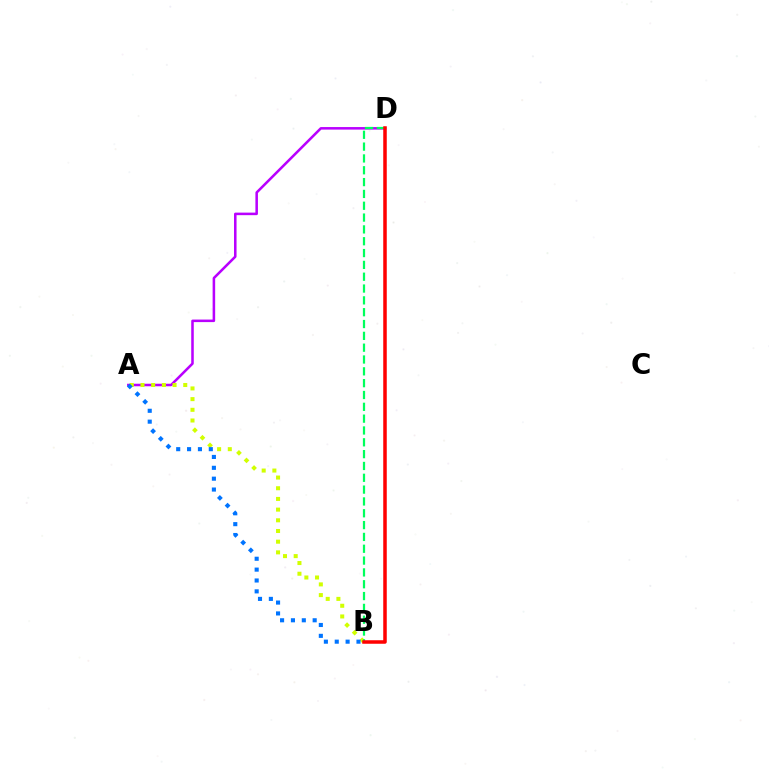{('A', 'D'): [{'color': '#b900ff', 'line_style': 'solid', 'thickness': 1.83}], ('A', 'B'): [{'color': '#d1ff00', 'line_style': 'dotted', 'thickness': 2.9}, {'color': '#0074ff', 'line_style': 'dotted', 'thickness': 2.95}], ('B', 'D'): [{'color': '#00ff5c', 'line_style': 'dashed', 'thickness': 1.61}, {'color': '#ff0000', 'line_style': 'solid', 'thickness': 2.53}]}